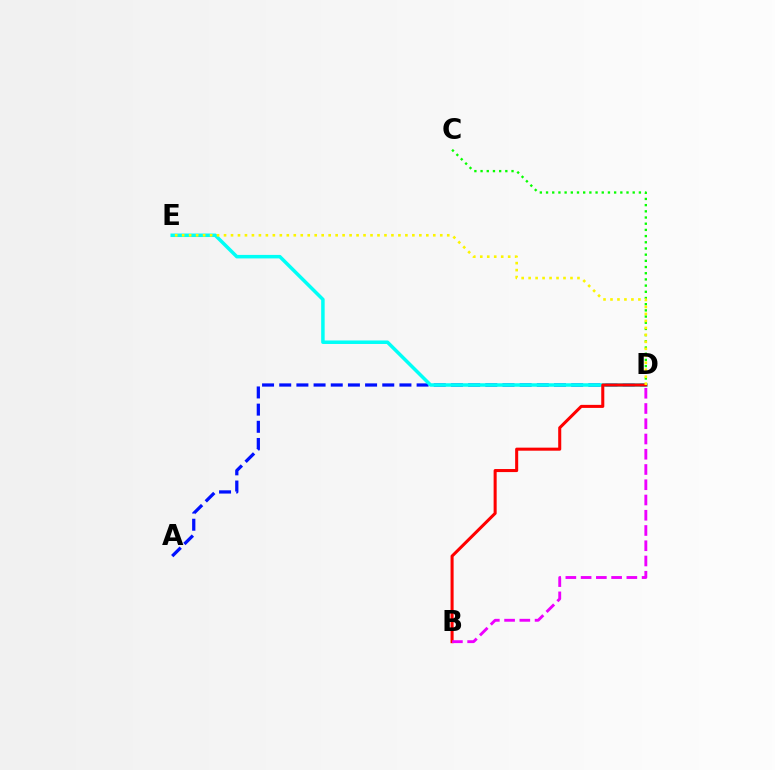{('A', 'D'): [{'color': '#0010ff', 'line_style': 'dashed', 'thickness': 2.33}], ('D', 'E'): [{'color': '#00fff6', 'line_style': 'solid', 'thickness': 2.52}, {'color': '#fcf500', 'line_style': 'dotted', 'thickness': 1.9}], ('C', 'D'): [{'color': '#08ff00', 'line_style': 'dotted', 'thickness': 1.68}], ('B', 'D'): [{'color': '#ff0000', 'line_style': 'solid', 'thickness': 2.19}, {'color': '#ee00ff', 'line_style': 'dashed', 'thickness': 2.07}]}